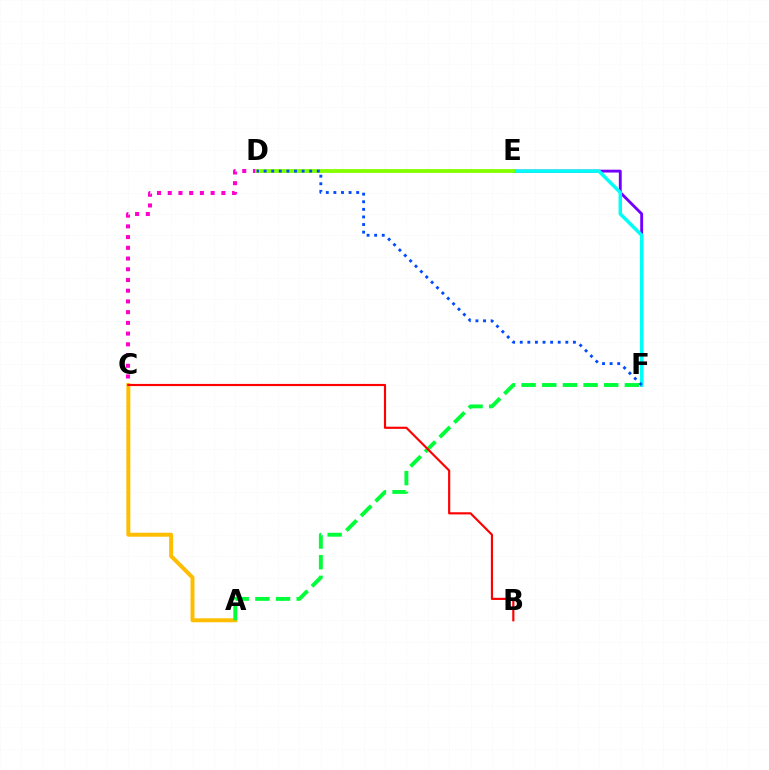{('A', 'C'): [{'color': '#ffbd00', 'line_style': 'solid', 'thickness': 2.85}], ('A', 'F'): [{'color': '#00ff39', 'line_style': 'dashed', 'thickness': 2.81}], ('E', 'F'): [{'color': '#7200ff', 'line_style': 'solid', 'thickness': 2.07}, {'color': '#00fff6', 'line_style': 'solid', 'thickness': 2.51}], ('B', 'C'): [{'color': '#ff0000', 'line_style': 'solid', 'thickness': 1.55}], ('C', 'D'): [{'color': '#ff00cf', 'line_style': 'dotted', 'thickness': 2.91}], ('D', 'E'): [{'color': '#84ff00', 'line_style': 'solid', 'thickness': 2.76}], ('D', 'F'): [{'color': '#004bff', 'line_style': 'dotted', 'thickness': 2.06}]}